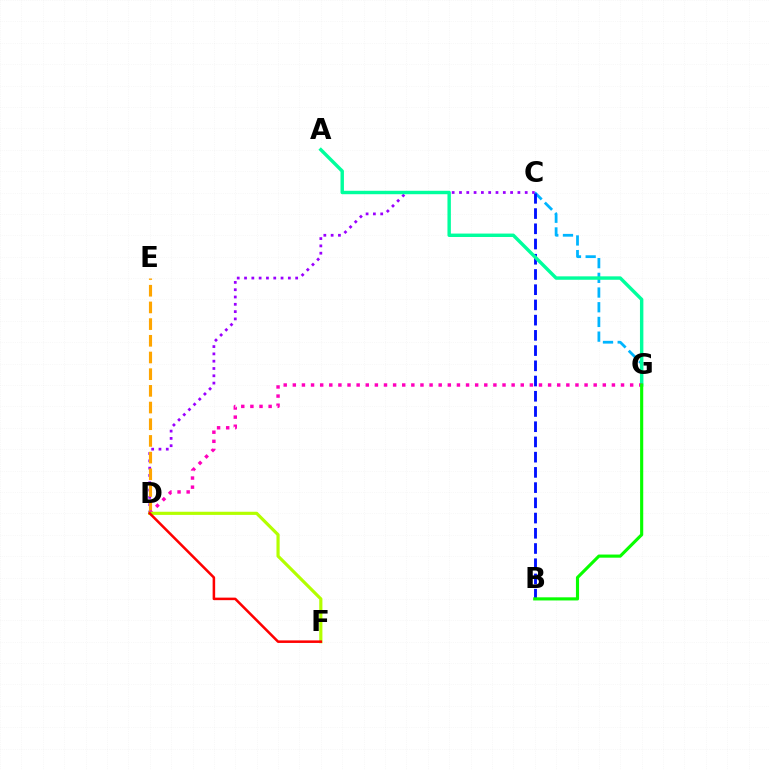{('C', 'G'): [{'color': '#00b5ff', 'line_style': 'dashed', 'thickness': 2.0}], ('B', 'C'): [{'color': '#0010ff', 'line_style': 'dashed', 'thickness': 2.07}], ('C', 'D'): [{'color': '#9b00ff', 'line_style': 'dotted', 'thickness': 1.98}], ('D', 'E'): [{'color': '#ffa500', 'line_style': 'dashed', 'thickness': 2.27}], ('A', 'G'): [{'color': '#00ff9d', 'line_style': 'solid', 'thickness': 2.46}], ('D', 'G'): [{'color': '#ff00bd', 'line_style': 'dotted', 'thickness': 2.48}], ('B', 'G'): [{'color': '#08ff00', 'line_style': 'solid', 'thickness': 2.25}], ('D', 'F'): [{'color': '#b3ff00', 'line_style': 'solid', 'thickness': 2.28}, {'color': '#ff0000', 'line_style': 'solid', 'thickness': 1.83}]}